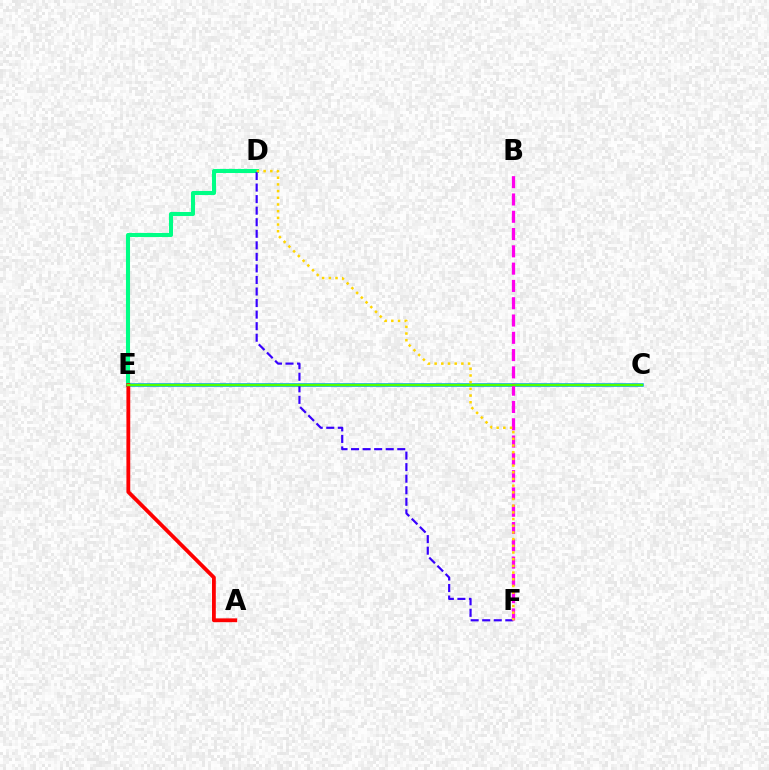{('C', 'E'): [{'color': '#009eff', 'line_style': 'solid', 'thickness': 2.53}, {'color': '#4fff00', 'line_style': 'solid', 'thickness': 1.74}], ('D', 'E'): [{'color': '#00ff86', 'line_style': 'solid', 'thickness': 2.93}], ('A', 'E'): [{'color': '#ff0000', 'line_style': 'solid', 'thickness': 2.75}], ('D', 'F'): [{'color': '#3700ff', 'line_style': 'dashed', 'thickness': 1.57}, {'color': '#ffd500', 'line_style': 'dotted', 'thickness': 1.82}], ('B', 'F'): [{'color': '#ff00ed', 'line_style': 'dashed', 'thickness': 2.35}]}